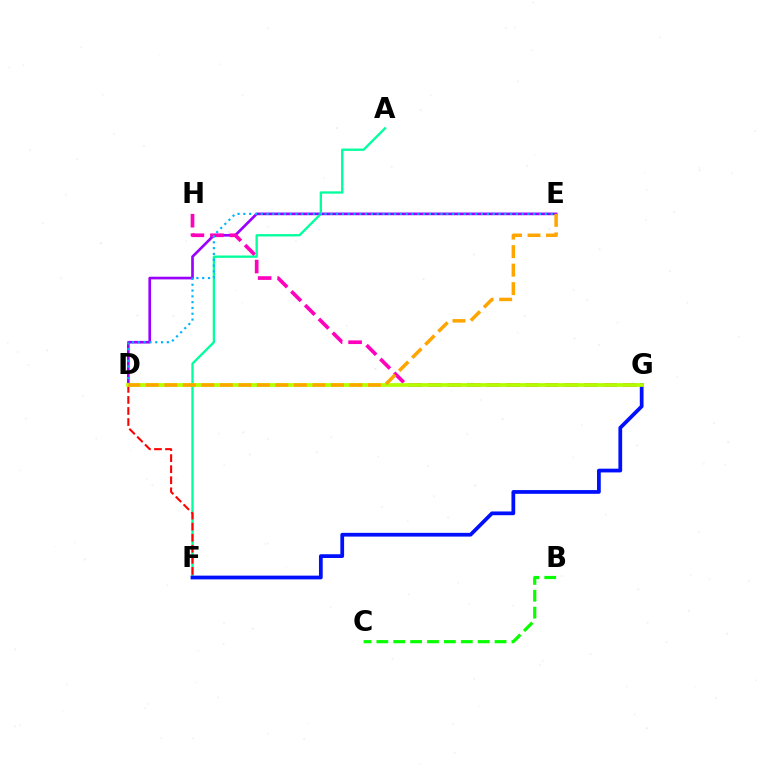{('D', 'E'): [{'color': '#9b00ff', 'line_style': 'solid', 'thickness': 1.92}, {'color': '#00b5ff', 'line_style': 'dotted', 'thickness': 1.58}, {'color': '#ffa500', 'line_style': 'dashed', 'thickness': 2.51}], ('A', 'F'): [{'color': '#00ff9d', 'line_style': 'solid', 'thickness': 1.67}], ('D', 'F'): [{'color': '#ff0000', 'line_style': 'dashed', 'thickness': 1.5}], ('F', 'G'): [{'color': '#0010ff', 'line_style': 'solid', 'thickness': 2.7}], ('G', 'H'): [{'color': '#ff00bd', 'line_style': 'dashed', 'thickness': 2.65}], ('D', 'G'): [{'color': '#b3ff00', 'line_style': 'solid', 'thickness': 2.7}], ('B', 'C'): [{'color': '#08ff00', 'line_style': 'dashed', 'thickness': 2.29}]}